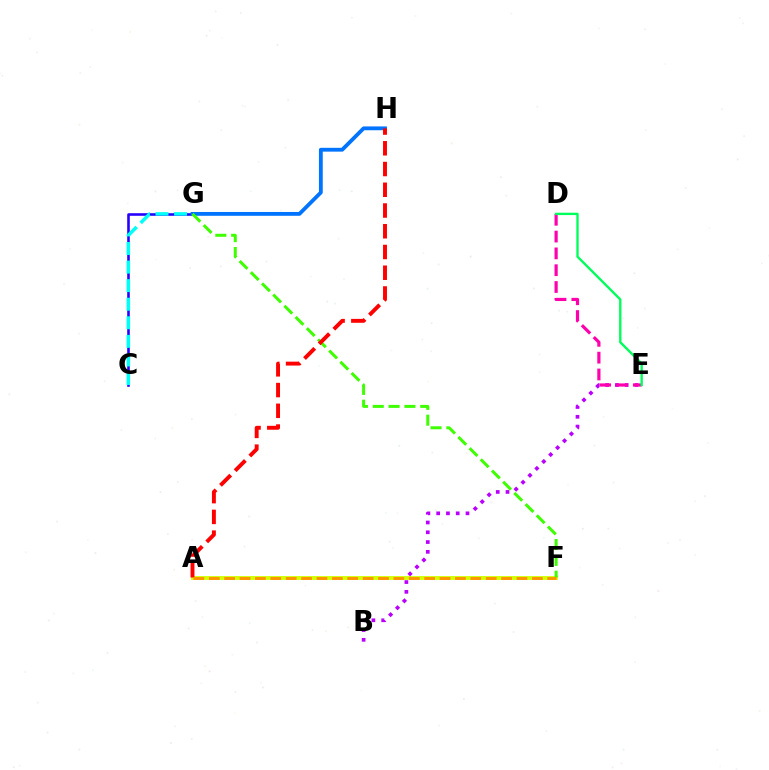{('A', 'F'): [{'color': '#d1ff00', 'line_style': 'solid', 'thickness': 2.76}, {'color': '#ff9400', 'line_style': 'dashed', 'thickness': 2.09}], ('C', 'G'): [{'color': '#2500ff', 'line_style': 'solid', 'thickness': 1.86}, {'color': '#00fff6', 'line_style': 'dashed', 'thickness': 2.52}], ('G', 'H'): [{'color': '#0074ff', 'line_style': 'solid', 'thickness': 2.75}], ('B', 'E'): [{'color': '#b900ff', 'line_style': 'dotted', 'thickness': 2.66}], ('D', 'E'): [{'color': '#ff00ac', 'line_style': 'dashed', 'thickness': 2.28}, {'color': '#00ff5c', 'line_style': 'solid', 'thickness': 1.71}], ('F', 'G'): [{'color': '#3dff00', 'line_style': 'dashed', 'thickness': 2.15}], ('A', 'H'): [{'color': '#ff0000', 'line_style': 'dashed', 'thickness': 2.82}]}